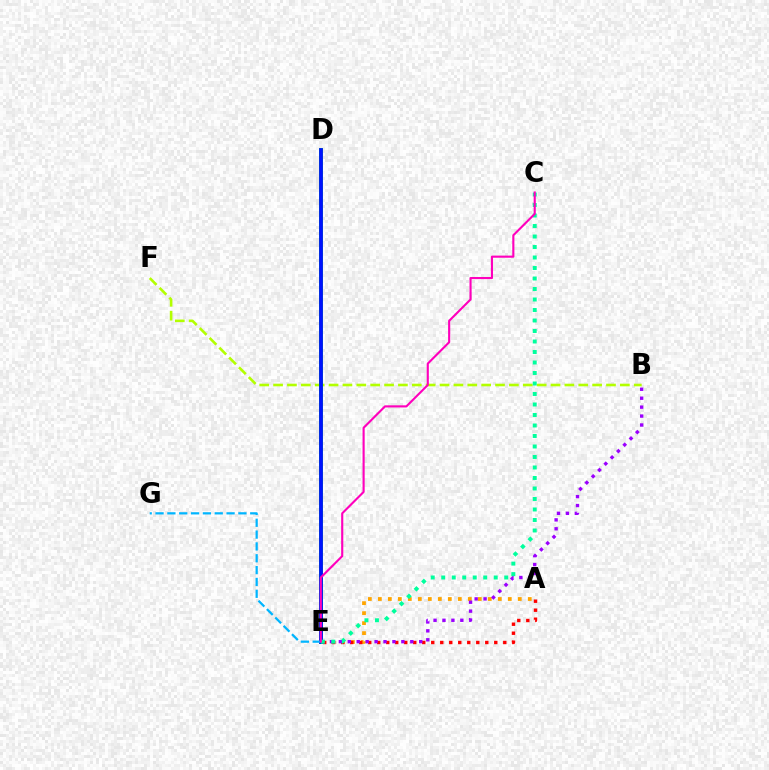{('A', 'E'): [{'color': '#ffa500', 'line_style': 'dotted', 'thickness': 2.72}, {'color': '#ff0000', 'line_style': 'dotted', 'thickness': 2.45}], ('B', 'F'): [{'color': '#b3ff00', 'line_style': 'dashed', 'thickness': 1.88}], ('B', 'E'): [{'color': '#9b00ff', 'line_style': 'dotted', 'thickness': 2.43}], ('D', 'E'): [{'color': '#08ff00', 'line_style': 'solid', 'thickness': 2.74}, {'color': '#0010ff', 'line_style': 'solid', 'thickness': 2.7}], ('C', 'E'): [{'color': '#00ff9d', 'line_style': 'dotted', 'thickness': 2.85}, {'color': '#ff00bd', 'line_style': 'solid', 'thickness': 1.53}], ('E', 'G'): [{'color': '#00b5ff', 'line_style': 'dashed', 'thickness': 1.61}]}